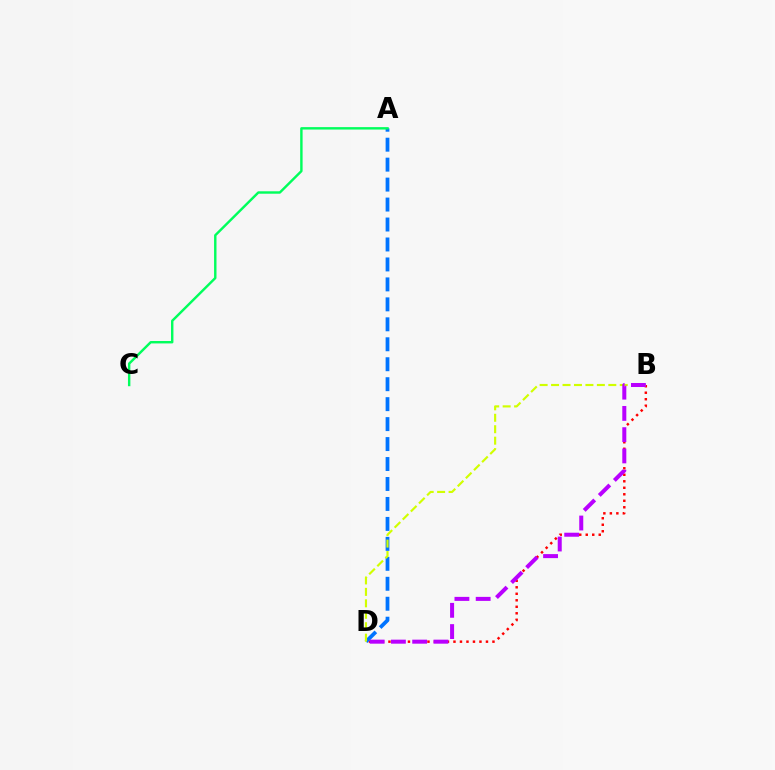{('B', 'D'): [{'color': '#ff0000', 'line_style': 'dotted', 'thickness': 1.77}, {'color': '#d1ff00', 'line_style': 'dashed', 'thickness': 1.56}, {'color': '#b900ff', 'line_style': 'dashed', 'thickness': 2.89}], ('A', 'D'): [{'color': '#0074ff', 'line_style': 'dashed', 'thickness': 2.71}], ('A', 'C'): [{'color': '#00ff5c', 'line_style': 'solid', 'thickness': 1.74}]}